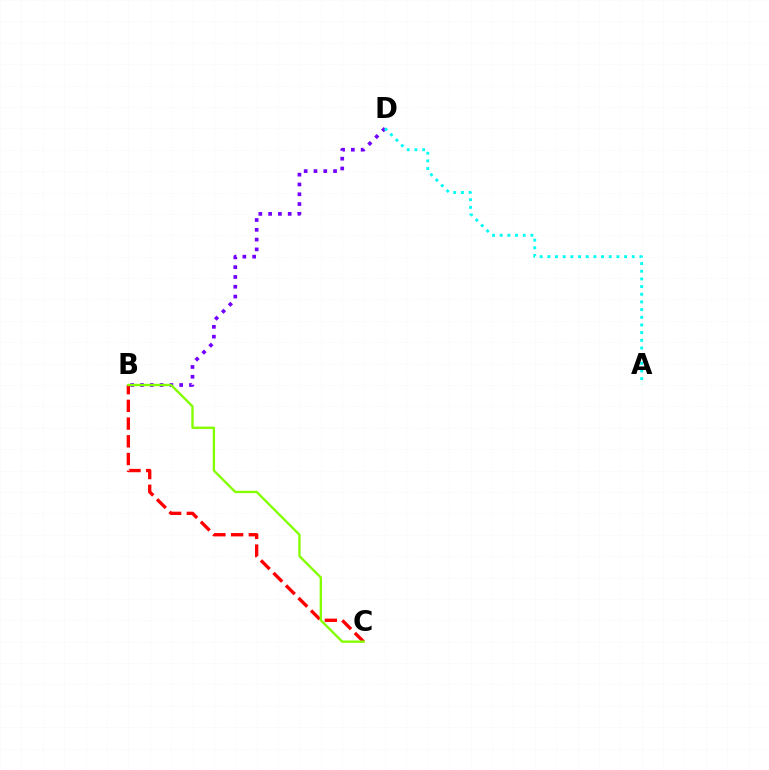{('B', 'D'): [{'color': '#7200ff', 'line_style': 'dotted', 'thickness': 2.66}], ('B', 'C'): [{'color': '#ff0000', 'line_style': 'dashed', 'thickness': 2.41}, {'color': '#84ff00', 'line_style': 'solid', 'thickness': 1.71}], ('A', 'D'): [{'color': '#00fff6', 'line_style': 'dotted', 'thickness': 2.08}]}